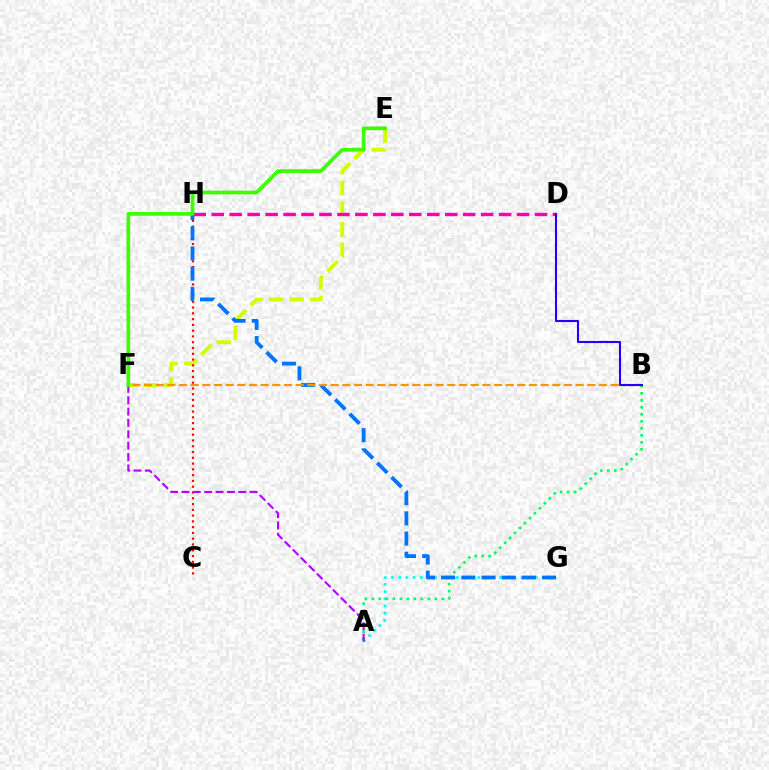{('E', 'F'): [{'color': '#d1ff00', 'line_style': 'dashed', 'thickness': 2.8}, {'color': '#3dff00', 'line_style': 'solid', 'thickness': 2.68}], ('A', 'G'): [{'color': '#00fff6', 'line_style': 'dotted', 'thickness': 1.96}], ('C', 'H'): [{'color': '#ff0000', 'line_style': 'dotted', 'thickness': 1.57}], ('A', 'B'): [{'color': '#00ff5c', 'line_style': 'dotted', 'thickness': 1.9}], ('A', 'F'): [{'color': '#b900ff', 'line_style': 'dashed', 'thickness': 1.54}], ('G', 'H'): [{'color': '#0074ff', 'line_style': 'dashed', 'thickness': 2.74}], ('B', 'F'): [{'color': '#ff9400', 'line_style': 'dashed', 'thickness': 1.58}], ('D', 'H'): [{'color': '#ff00ac', 'line_style': 'dashed', 'thickness': 2.44}], ('B', 'D'): [{'color': '#2500ff', 'line_style': 'solid', 'thickness': 1.51}]}